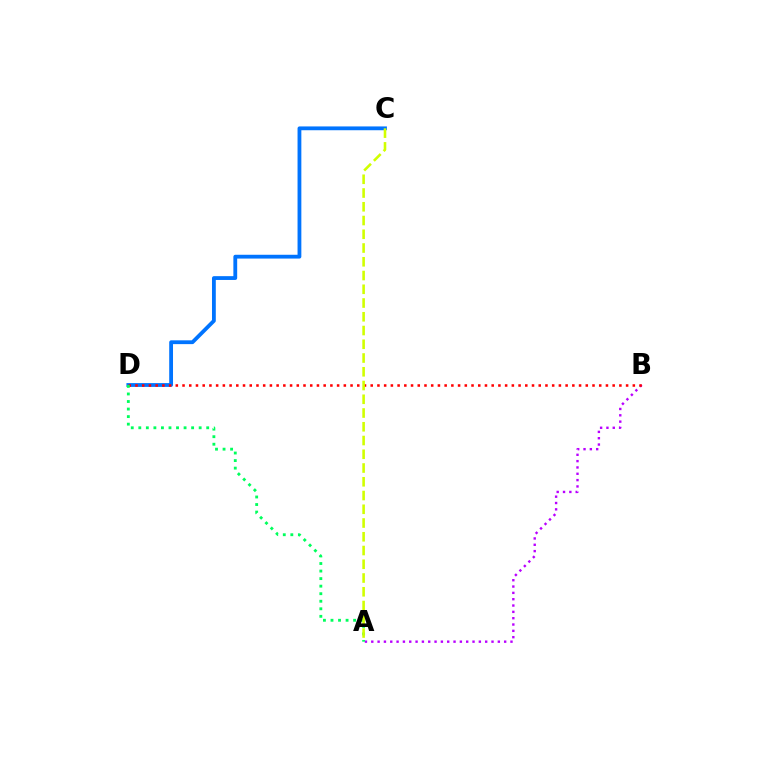{('C', 'D'): [{'color': '#0074ff', 'line_style': 'solid', 'thickness': 2.74}], ('A', 'B'): [{'color': '#b900ff', 'line_style': 'dotted', 'thickness': 1.72}], ('B', 'D'): [{'color': '#ff0000', 'line_style': 'dotted', 'thickness': 1.83}], ('A', 'D'): [{'color': '#00ff5c', 'line_style': 'dotted', 'thickness': 2.05}], ('A', 'C'): [{'color': '#d1ff00', 'line_style': 'dashed', 'thickness': 1.87}]}